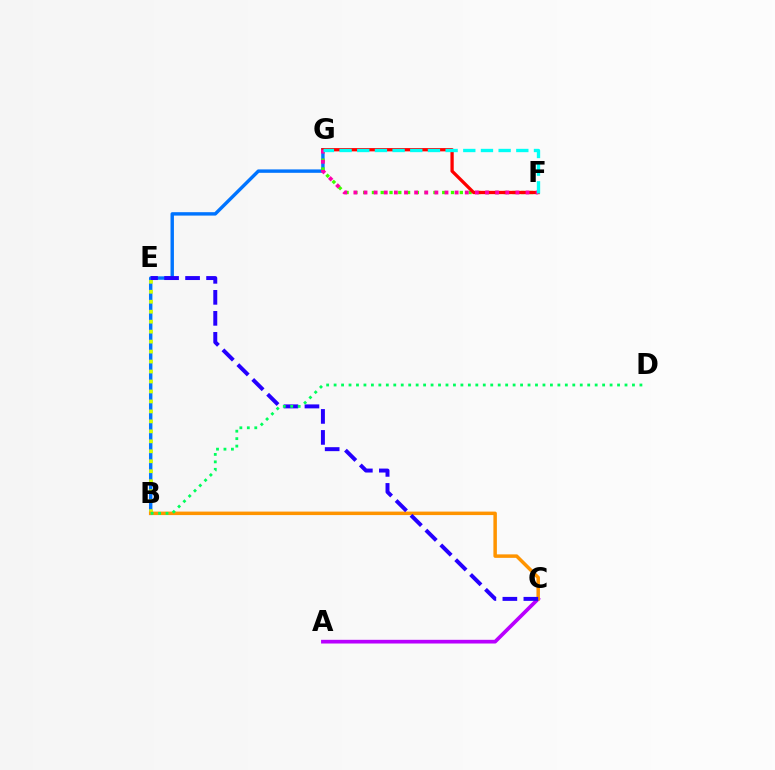{('B', 'G'): [{'color': '#0074ff', 'line_style': 'solid', 'thickness': 2.46}], ('B', 'E'): [{'color': '#d1ff00', 'line_style': 'dotted', 'thickness': 2.71}], ('A', 'C'): [{'color': '#b900ff', 'line_style': 'solid', 'thickness': 2.66}], ('F', 'G'): [{'color': '#3dff00', 'line_style': 'dotted', 'thickness': 2.39}, {'color': '#ff0000', 'line_style': 'solid', 'thickness': 2.36}, {'color': '#ff00ac', 'line_style': 'dotted', 'thickness': 2.75}, {'color': '#00fff6', 'line_style': 'dashed', 'thickness': 2.4}], ('B', 'C'): [{'color': '#ff9400', 'line_style': 'solid', 'thickness': 2.51}], ('C', 'E'): [{'color': '#2500ff', 'line_style': 'dashed', 'thickness': 2.85}], ('B', 'D'): [{'color': '#00ff5c', 'line_style': 'dotted', 'thickness': 2.03}]}